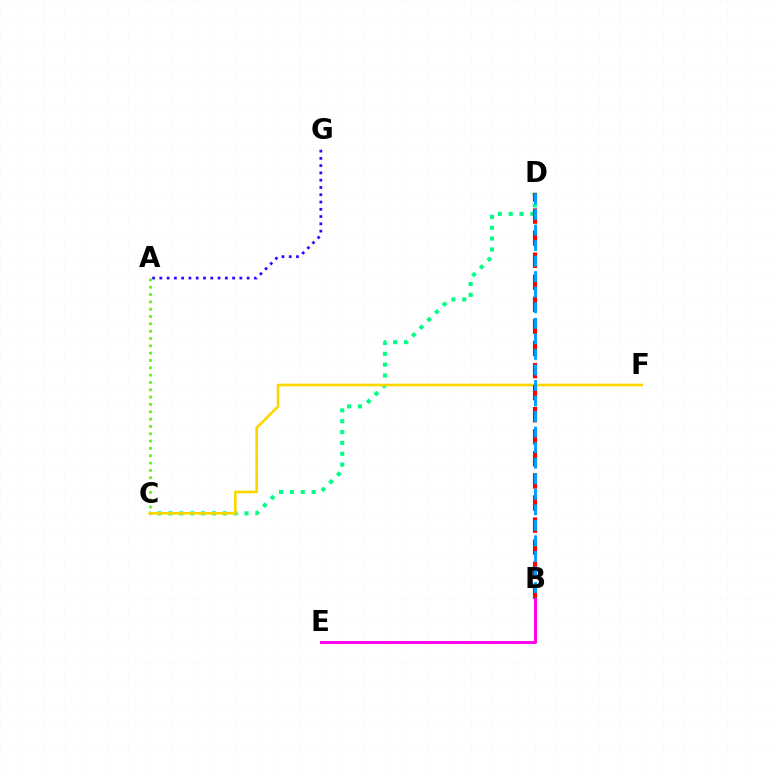{('C', 'D'): [{'color': '#00ff86', 'line_style': 'dotted', 'thickness': 2.95}], ('C', 'F'): [{'color': '#ffd500', 'line_style': 'solid', 'thickness': 1.9}], ('B', 'D'): [{'color': '#ff0000', 'line_style': 'dashed', 'thickness': 3.0}, {'color': '#009eff', 'line_style': 'dashed', 'thickness': 2.11}], ('A', 'G'): [{'color': '#3700ff', 'line_style': 'dotted', 'thickness': 1.98}], ('A', 'C'): [{'color': '#4fff00', 'line_style': 'dotted', 'thickness': 1.99}], ('B', 'E'): [{'color': '#ff00ed', 'line_style': 'solid', 'thickness': 2.12}]}